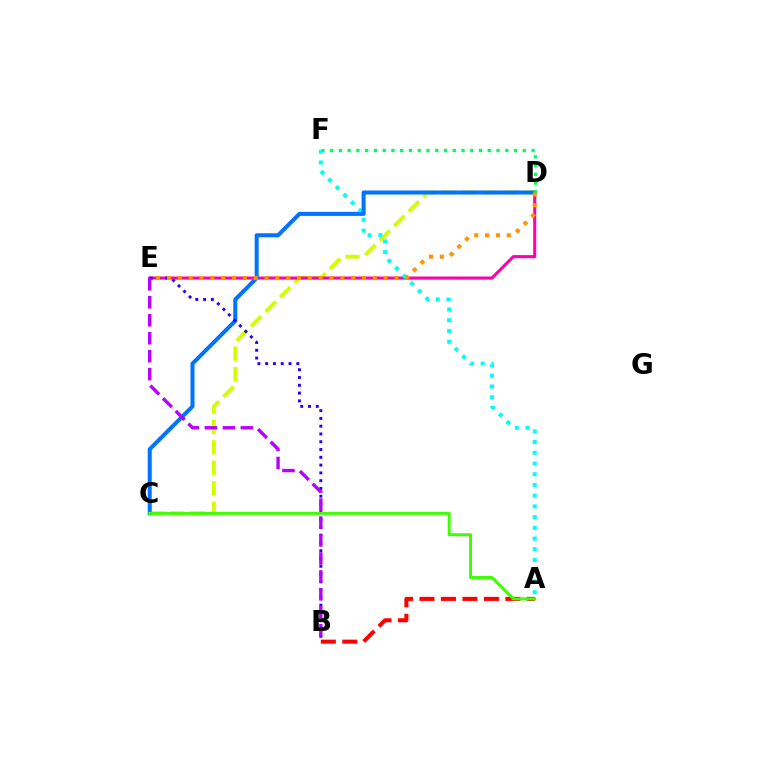{('C', 'D'): [{'color': '#d1ff00', 'line_style': 'dashed', 'thickness': 2.79}, {'color': '#0074ff', 'line_style': 'solid', 'thickness': 2.9}], ('D', 'E'): [{'color': '#ff00ac', 'line_style': 'solid', 'thickness': 2.21}, {'color': '#ff9400', 'line_style': 'dotted', 'thickness': 2.94}], ('A', 'B'): [{'color': '#ff0000', 'line_style': 'dashed', 'thickness': 2.92}], ('A', 'F'): [{'color': '#00fff6', 'line_style': 'dotted', 'thickness': 2.91}], ('B', 'E'): [{'color': '#2500ff', 'line_style': 'dotted', 'thickness': 2.11}, {'color': '#b900ff', 'line_style': 'dashed', 'thickness': 2.44}], ('D', 'F'): [{'color': '#00ff5c', 'line_style': 'dotted', 'thickness': 2.38}], ('A', 'C'): [{'color': '#3dff00', 'line_style': 'solid', 'thickness': 2.13}]}